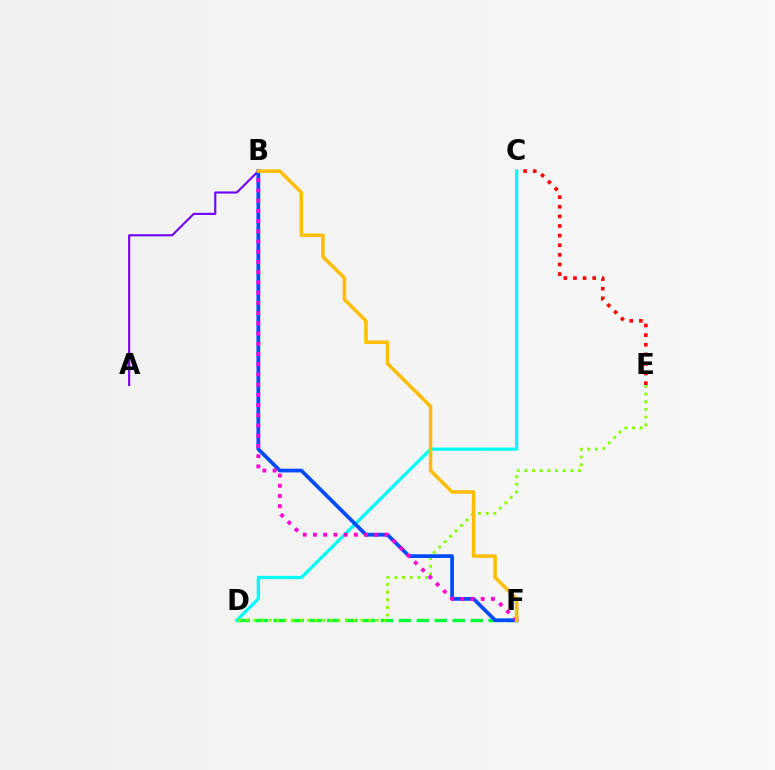{('C', 'E'): [{'color': '#ff0000', 'line_style': 'dotted', 'thickness': 2.61}], ('D', 'F'): [{'color': '#00ff39', 'line_style': 'dashed', 'thickness': 2.43}], ('A', 'B'): [{'color': '#7200ff', 'line_style': 'solid', 'thickness': 1.53}], ('C', 'D'): [{'color': '#00fff6', 'line_style': 'solid', 'thickness': 2.34}], ('D', 'E'): [{'color': '#84ff00', 'line_style': 'dotted', 'thickness': 2.08}], ('B', 'F'): [{'color': '#004bff', 'line_style': 'solid', 'thickness': 2.68}, {'color': '#ff00cf', 'line_style': 'dotted', 'thickness': 2.78}, {'color': '#ffbd00', 'line_style': 'solid', 'thickness': 2.53}]}